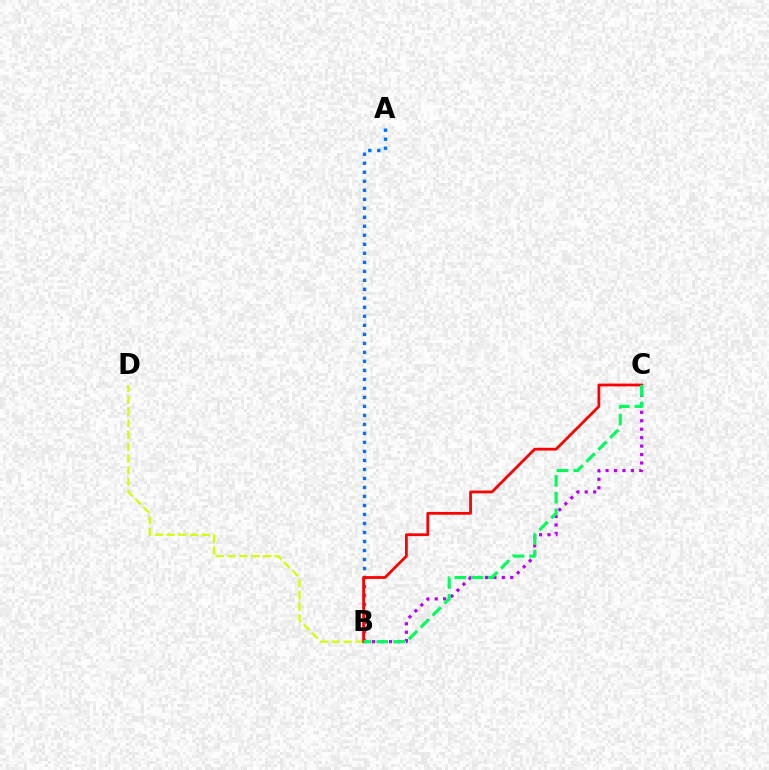{('A', 'B'): [{'color': '#0074ff', 'line_style': 'dotted', 'thickness': 2.45}], ('B', 'C'): [{'color': '#b900ff', 'line_style': 'dotted', 'thickness': 2.29}, {'color': '#ff0000', 'line_style': 'solid', 'thickness': 2.0}, {'color': '#00ff5c', 'line_style': 'dashed', 'thickness': 2.27}], ('B', 'D'): [{'color': '#d1ff00', 'line_style': 'dashed', 'thickness': 1.6}]}